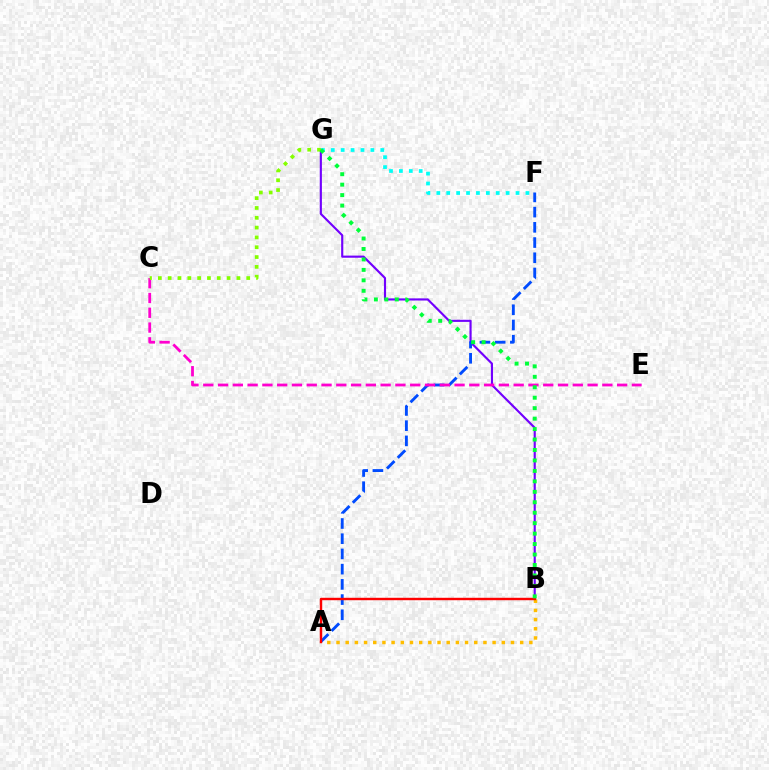{('A', 'B'): [{'color': '#ffbd00', 'line_style': 'dotted', 'thickness': 2.49}, {'color': '#ff0000', 'line_style': 'solid', 'thickness': 1.75}], ('B', 'G'): [{'color': '#7200ff', 'line_style': 'solid', 'thickness': 1.54}, {'color': '#00ff39', 'line_style': 'dotted', 'thickness': 2.84}], ('A', 'F'): [{'color': '#004bff', 'line_style': 'dashed', 'thickness': 2.07}], ('C', 'E'): [{'color': '#ff00cf', 'line_style': 'dashed', 'thickness': 2.01}], ('F', 'G'): [{'color': '#00fff6', 'line_style': 'dotted', 'thickness': 2.69}], ('C', 'G'): [{'color': '#84ff00', 'line_style': 'dotted', 'thickness': 2.67}]}